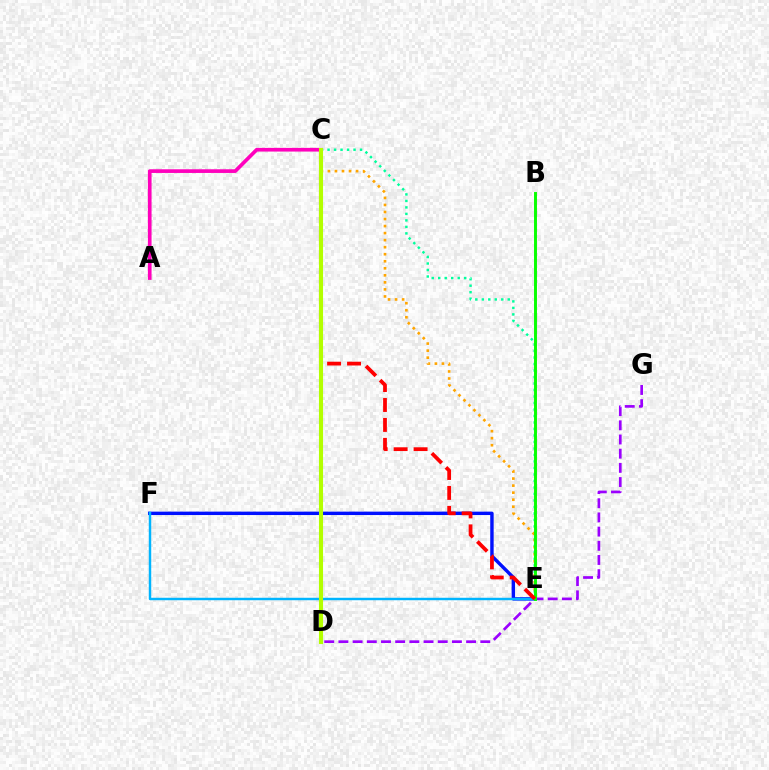{('E', 'F'): [{'color': '#0010ff', 'line_style': 'solid', 'thickness': 2.46}, {'color': '#00b5ff', 'line_style': 'solid', 'thickness': 1.77}], ('C', 'E'): [{'color': '#00ff9d', 'line_style': 'dotted', 'thickness': 1.77}, {'color': '#ffa500', 'line_style': 'dotted', 'thickness': 1.91}, {'color': '#ff0000', 'line_style': 'dashed', 'thickness': 2.71}], ('A', 'C'): [{'color': '#ff00bd', 'line_style': 'solid', 'thickness': 2.65}], ('D', 'G'): [{'color': '#9b00ff', 'line_style': 'dashed', 'thickness': 1.93}], ('B', 'E'): [{'color': '#08ff00', 'line_style': 'solid', 'thickness': 2.11}], ('C', 'D'): [{'color': '#b3ff00', 'line_style': 'solid', 'thickness': 2.94}]}